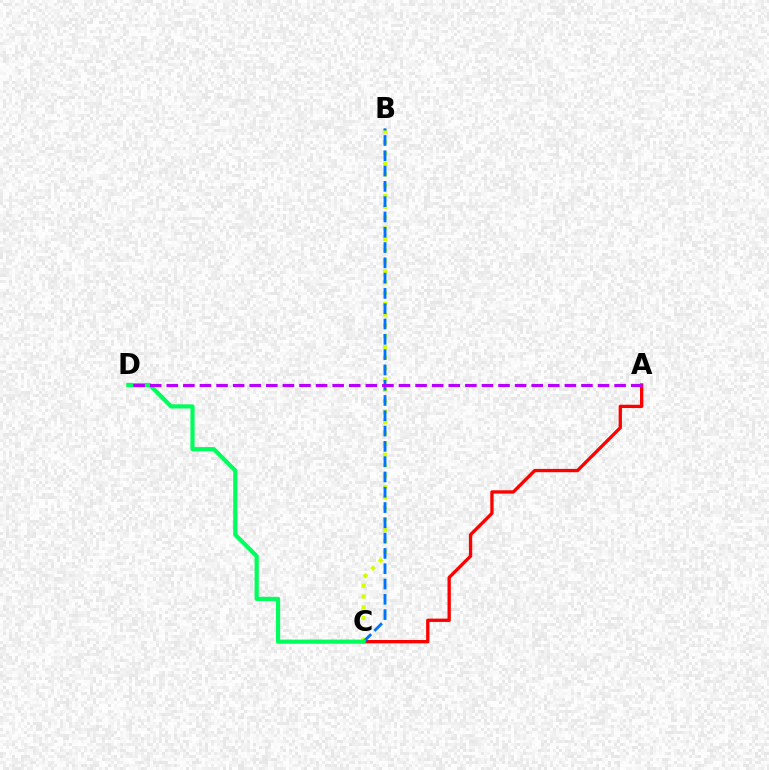{('B', 'C'): [{'color': '#d1ff00', 'line_style': 'dotted', 'thickness': 2.93}, {'color': '#0074ff', 'line_style': 'dashed', 'thickness': 2.08}], ('A', 'C'): [{'color': '#ff0000', 'line_style': 'solid', 'thickness': 2.39}], ('C', 'D'): [{'color': '#00ff5c', 'line_style': 'solid', 'thickness': 3.0}], ('A', 'D'): [{'color': '#b900ff', 'line_style': 'dashed', 'thickness': 2.25}]}